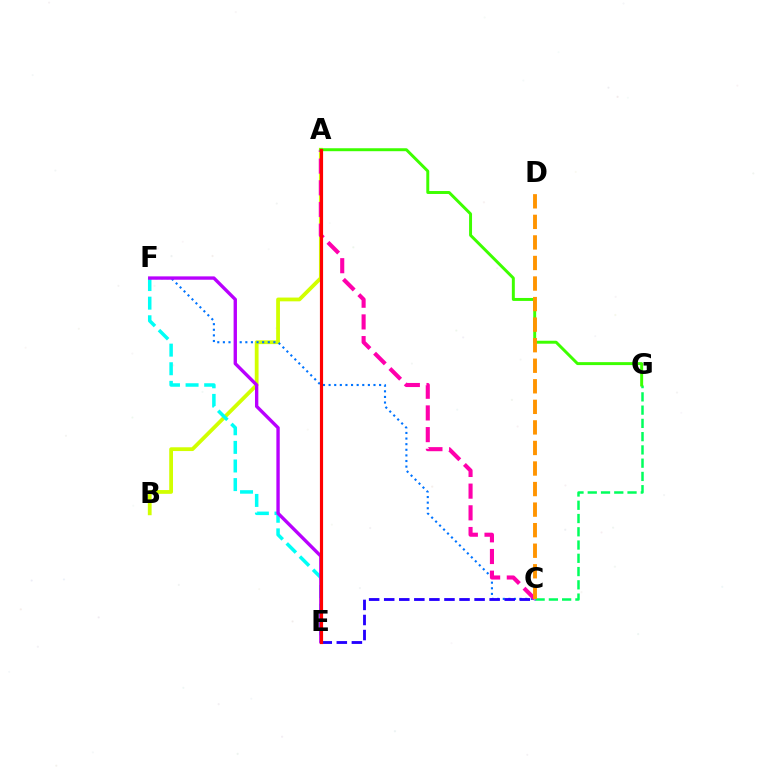{('A', 'B'): [{'color': '#d1ff00', 'line_style': 'solid', 'thickness': 2.72}], ('C', 'F'): [{'color': '#0074ff', 'line_style': 'dotted', 'thickness': 1.52}], ('C', 'E'): [{'color': '#2500ff', 'line_style': 'dashed', 'thickness': 2.05}], ('A', 'C'): [{'color': '#ff00ac', 'line_style': 'dashed', 'thickness': 2.95}], ('E', 'F'): [{'color': '#00fff6', 'line_style': 'dashed', 'thickness': 2.53}, {'color': '#b900ff', 'line_style': 'solid', 'thickness': 2.42}], ('C', 'G'): [{'color': '#00ff5c', 'line_style': 'dashed', 'thickness': 1.8}], ('A', 'G'): [{'color': '#3dff00', 'line_style': 'solid', 'thickness': 2.13}], ('C', 'D'): [{'color': '#ff9400', 'line_style': 'dashed', 'thickness': 2.79}], ('A', 'E'): [{'color': '#ff0000', 'line_style': 'solid', 'thickness': 2.28}]}